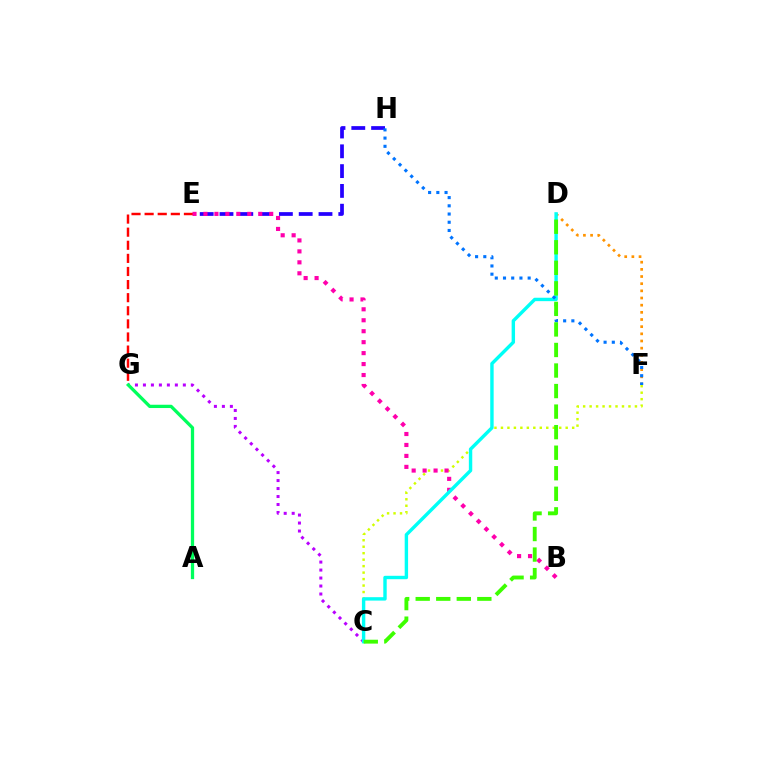{('D', 'F'): [{'color': '#ff9400', 'line_style': 'dotted', 'thickness': 1.95}], ('E', 'H'): [{'color': '#2500ff', 'line_style': 'dashed', 'thickness': 2.69}], ('E', 'G'): [{'color': '#ff0000', 'line_style': 'dashed', 'thickness': 1.78}], ('C', 'F'): [{'color': '#d1ff00', 'line_style': 'dotted', 'thickness': 1.76}], ('C', 'G'): [{'color': '#b900ff', 'line_style': 'dotted', 'thickness': 2.17}], ('B', 'E'): [{'color': '#ff00ac', 'line_style': 'dotted', 'thickness': 2.98}], ('C', 'D'): [{'color': '#00fff6', 'line_style': 'solid', 'thickness': 2.45}, {'color': '#3dff00', 'line_style': 'dashed', 'thickness': 2.79}], ('F', 'H'): [{'color': '#0074ff', 'line_style': 'dotted', 'thickness': 2.23}], ('A', 'G'): [{'color': '#00ff5c', 'line_style': 'solid', 'thickness': 2.36}]}